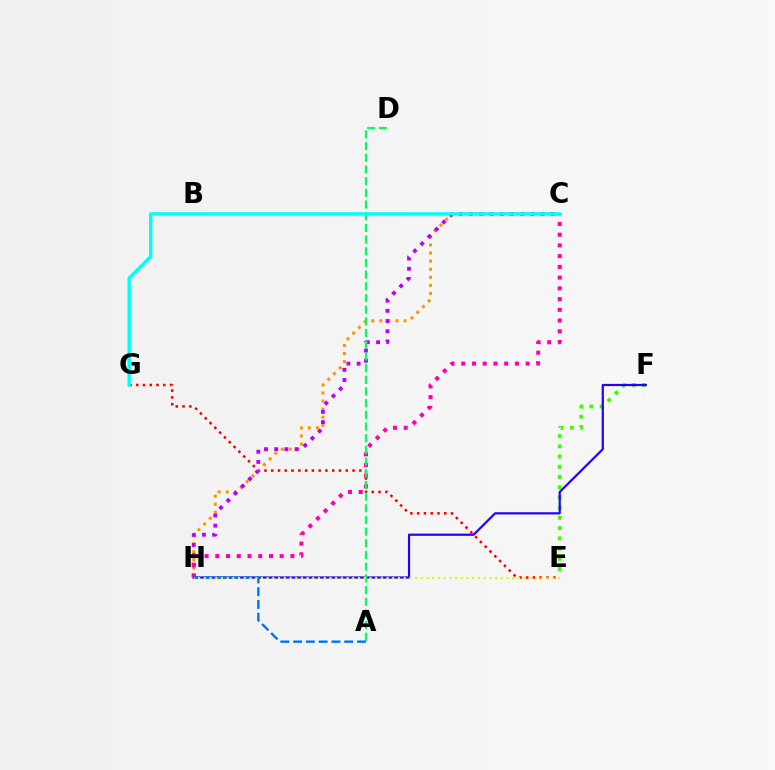{('E', 'G'): [{'color': '#ff0000', 'line_style': 'dotted', 'thickness': 1.84}], ('C', 'H'): [{'color': '#ff9400', 'line_style': 'dotted', 'thickness': 2.19}, {'color': '#b900ff', 'line_style': 'dotted', 'thickness': 2.77}, {'color': '#ff00ac', 'line_style': 'dotted', 'thickness': 2.92}], ('E', 'F'): [{'color': '#3dff00', 'line_style': 'dotted', 'thickness': 2.78}], ('F', 'H'): [{'color': '#2500ff', 'line_style': 'solid', 'thickness': 1.59}], ('A', 'D'): [{'color': '#00ff5c', 'line_style': 'dashed', 'thickness': 1.59}], ('A', 'H'): [{'color': '#0074ff', 'line_style': 'dashed', 'thickness': 1.74}], ('C', 'G'): [{'color': '#00fff6', 'line_style': 'solid', 'thickness': 2.45}], ('E', 'H'): [{'color': '#d1ff00', 'line_style': 'dotted', 'thickness': 1.55}]}